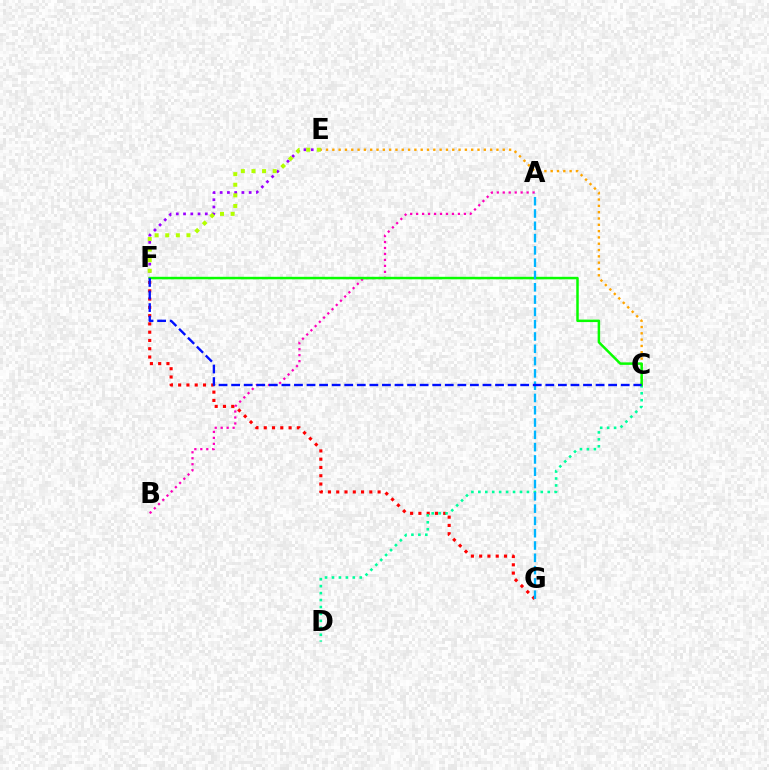{('E', 'F'): [{'color': '#9b00ff', 'line_style': 'dotted', 'thickness': 1.97}, {'color': '#b3ff00', 'line_style': 'dotted', 'thickness': 2.88}], ('A', 'B'): [{'color': '#ff00bd', 'line_style': 'dotted', 'thickness': 1.62}], ('F', 'G'): [{'color': '#ff0000', 'line_style': 'dotted', 'thickness': 2.25}], ('C', 'D'): [{'color': '#00ff9d', 'line_style': 'dotted', 'thickness': 1.89}], ('C', 'E'): [{'color': '#ffa500', 'line_style': 'dotted', 'thickness': 1.71}], ('C', 'F'): [{'color': '#08ff00', 'line_style': 'solid', 'thickness': 1.79}, {'color': '#0010ff', 'line_style': 'dashed', 'thickness': 1.71}], ('A', 'G'): [{'color': '#00b5ff', 'line_style': 'dashed', 'thickness': 1.67}]}